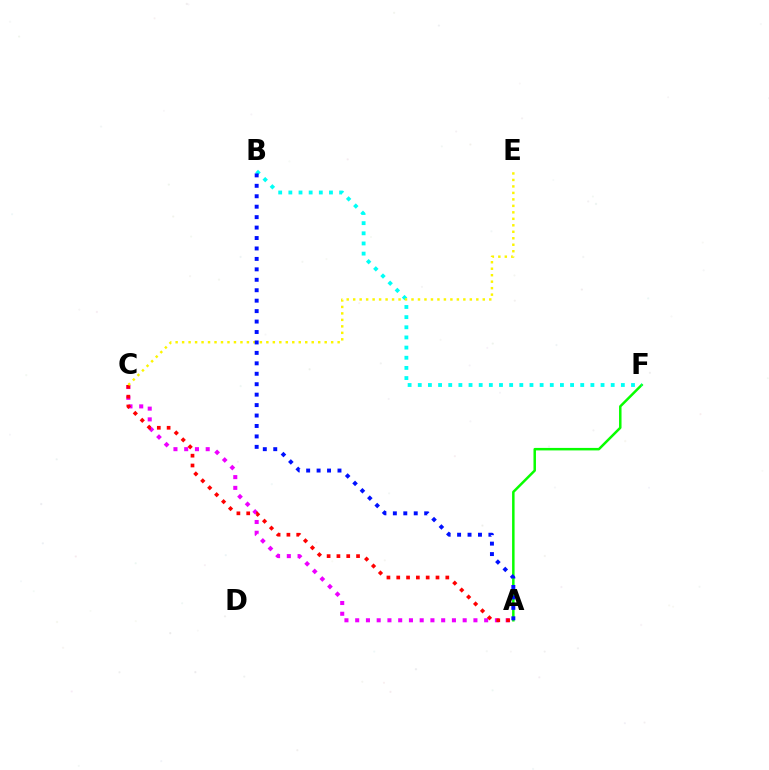{('A', 'F'): [{'color': '#08ff00', 'line_style': 'solid', 'thickness': 1.8}], ('A', 'C'): [{'color': '#ee00ff', 'line_style': 'dotted', 'thickness': 2.92}, {'color': '#ff0000', 'line_style': 'dotted', 'thickness': 2.67}], ('B', 'F'): [{'color': '#00fff6', 'line_style': 'dotted', 'thickness': 2.76}], ('C', 'E'): [{'color': '#fcf500', 'line_style': 'dotted', 'thickness': 1.76}], ('A', 'B'): [{'color': '#0010ff', 'line_style': 'dotted', 'thickness': 2.84}]}